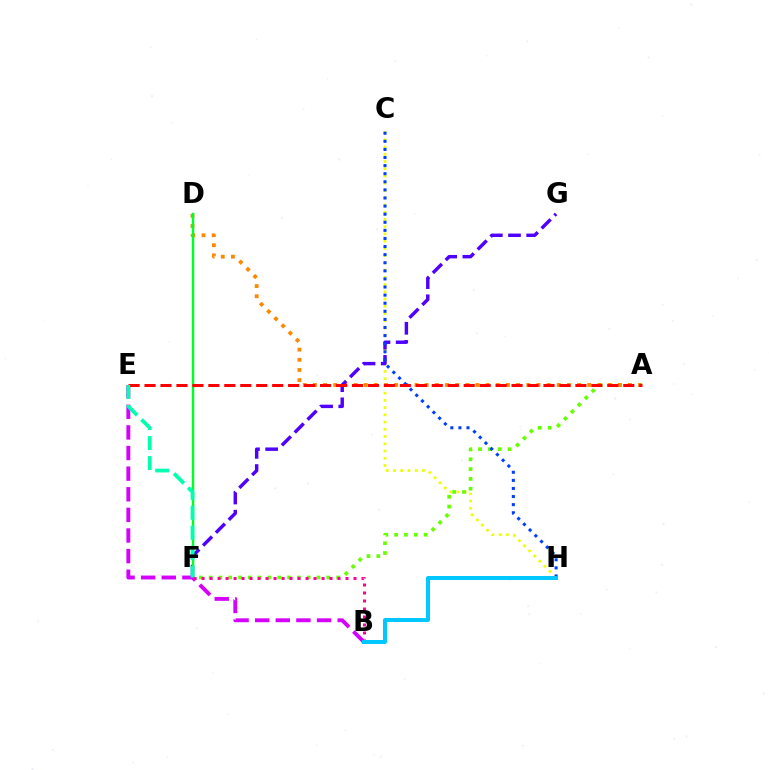{('C', 'H'): [{'color': '#eeff00', 'line_style': 'dotted', 'thickness': 1.97}, {'color': '#003fff', 'line_style': 'dotted', 'thickness': 2.2}], ('A', 'F'): [{'color': '#66ff00', 'line_style': 'dotted', 'thickness': 2.66}], ('A', 'D'): [{'color': '#ff8800', 'line_style': 'dotted', 'thickness': 2.76}], ('F', 'G'): [{'color': '#4f00ff', 'line_style': 'dashed', 'thickness': 2.47}], ('D', 'F'): [{'color': '#00ff27', 'line_style': 'solid', 'thickness': 1.77}], ('B', 'E'): [{'color': '#d600ff', 'line_style': 'dashed', 'thickness': 2.8}], ('B', 'F'): [{'color': '#ff00a0', 'line_style': 'dotted', 'thickness': 2.17}], ('A', 'E'): [{'color': '#ff0000', 'line_style': 'dashed', 'thickness': 2.17}], ('B', 'H'): [{'color': '#00c7ff', 'line_style': 'solid', 'thickness': 2.89}], ('E', 'F'): [{'color': '#00ffaf', 'line_style': 'dashed', 'thickness': 2.72}]}